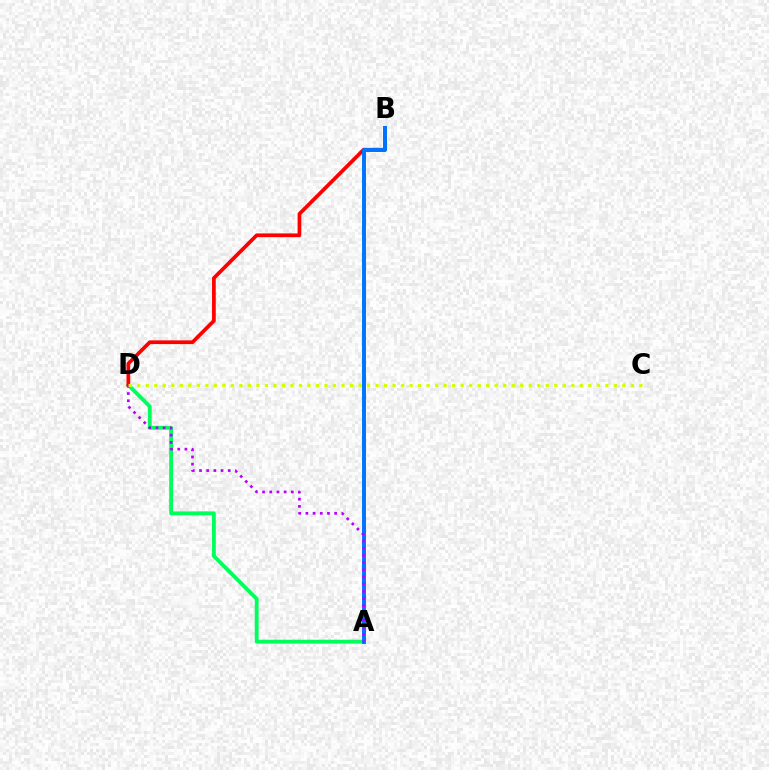{('A', 'D'): [{'color': '#00ff5c', 'line_style': 'solid', 'thickness': 2.77}, {'color': '#b900ff', 'line_style': 'dotted', 'thickness': 1.95}], ('B', 'D'): [{'color': '#ff0000', 'line_style': 'solid', 'thickness': 2.68}], ('A', 'B'): [{'color': '#0074ff', 'line_style': 'solid', 'thickness': 2.83}], ('C', 'D'): [{'color': '#d1ff00', 'line_style': 'dotted', 'thickness': 2.31}]}